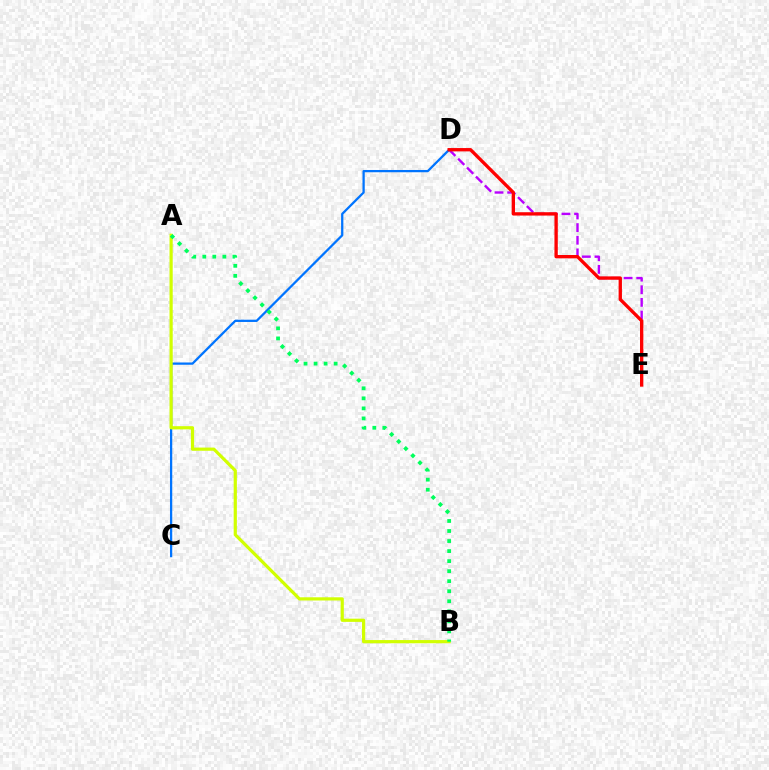{('D', 'E'): [{'color': '#b900ff', 'line_style': 'dashed', 'thickness': 1.72}, {'color': '#ff0000', 'line_style': 'solid', 'thickness': 2.4}], ('C', 'D'): [{'color': '#0074ff', 'line_style': 'solid', 'thickness': 1.63}], ('A', 'B'): [{'color': '#d1ff00', 'line_style': 'solid', 'thickness': 2.3}, {'color': '#00ff5c', 'line_style': 'dotted', 'thickness': 2.73}]}